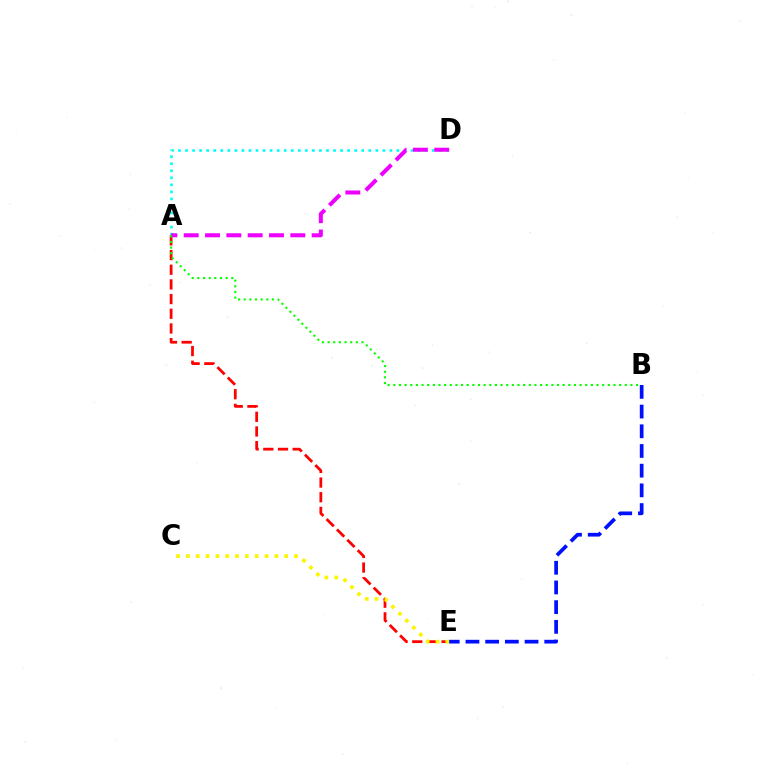{('A', 'D'): [{'color': '#00fff6', 'line_style': 'dotted', 'thickness': 1.91}, {'color': '#ee00ff', 'line_style': 'dashed', 'thickness': 2.9}], ('A', 'E'): [{'color': '#ff0000', 'line_style': 'dashed', 'thickness': 1.99}], ('C', 'E'): [{'color': '#fcf500', 'line_style': 'dotted', 'thickness': 2.67}], ('A', 'B'): [{'color': '#08ff00', 'line_style': 'dotted', 'thickness': 1.53}], ('B', 'E'): [{'color': '#0010ff', 'line_style': 'dashed', 'thickness': 2.68}]}